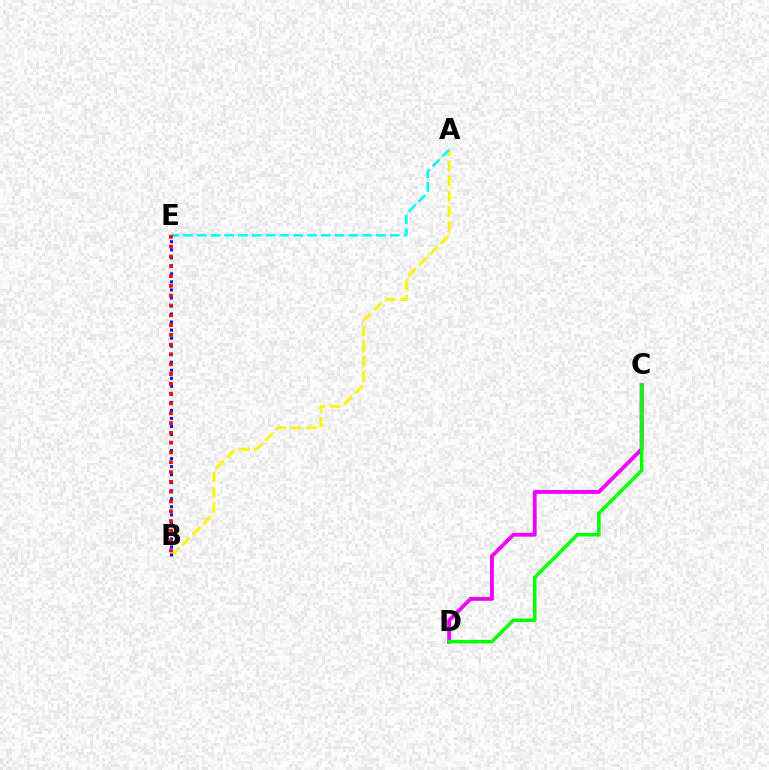{('A', 'B'): [{'color': '#fcf500', 'line_style': 'dashed', 'thickness': 2.07}], ('A', 'E'): [{'color': '#00fff6', 'line_style': 'dashed', 'thickness': 1.87}], ('C', 'D'): [{'color': '#ee00ff', 'line_style': 'solid', 'thickness': 2.76}, {'color': '#08ff00', 'line_style': 'solid', 'thickness': 2.53}], ('B', 'E'): [{'color': '#0010ff', 'line_style': 'dotted', 'thickness': 2.18}, {'color': '#ff0000', 'line_style': 'dotted', 'thickness': 2.66}]}